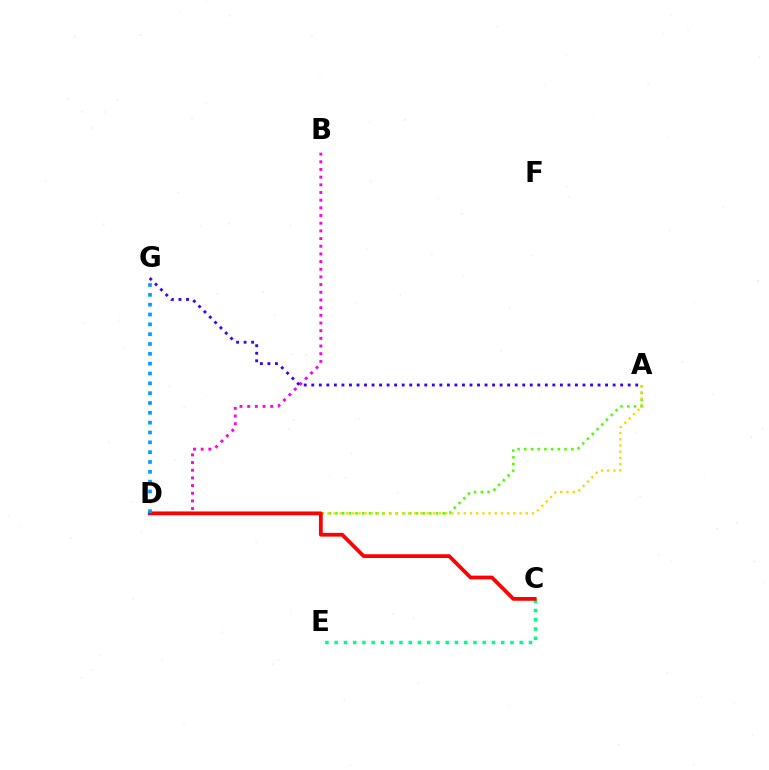{('A', 'D'): [{'color': '#4fff00', 'line_style': 'dotted', 'thickness': 1.82}, {'color': '#ffd500', 'line_style': 'dotted', 'thickness': 1.68}], ('C', 'E'): [{'color': '#00ff86', 'line_style': 'dotted', 'thickness': 2.51}], ('B', 'D'): [{'color': '#ff00ed', 'line_style': 'dotted', 'thickness': 2.09}], ('A', 'G'): [{'color': '#3700ff', 'line_style': 'dotted', 'thickness': 2.05}], ('C', 'D'): [{'color': '#ff0000', 'line_style': 'solid', 'thickness': 2.7}], ('D', 'G'): [{'color': '#009eff', 'line_style': 'dotted', 'thickness': 2.67}]}